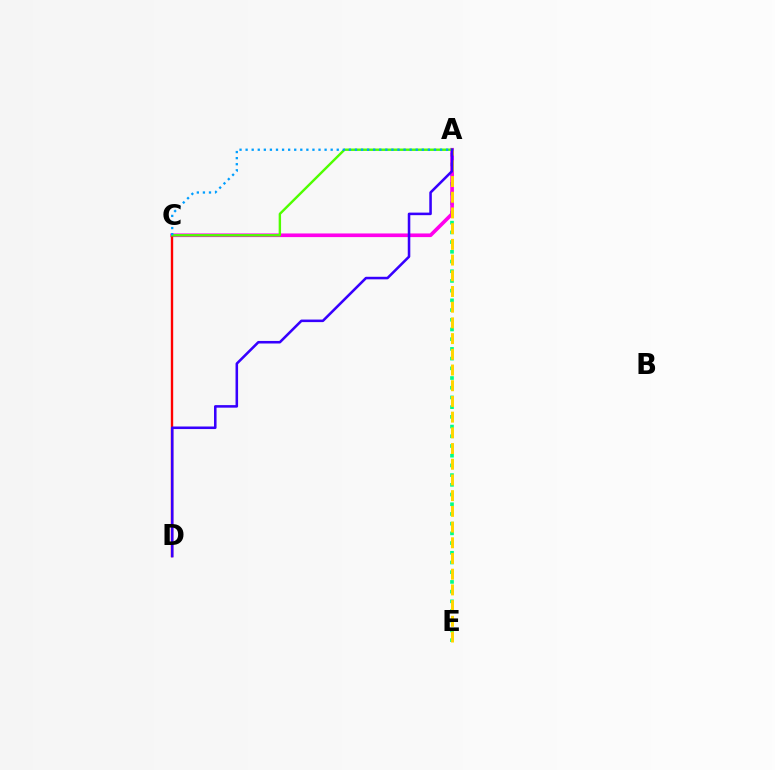{('A', 'E'): [{'color': '#00ff86', 'line_style': 'dotted', 'thickness': 2.64}, {'color': '#ffd500', 'line_style': 'dashed', 'thickness': 2.13}], ('A', 'C'): [{'color': '#ff00ed', 'line_style': 'solid', 'thickness': 2.63}, {'color': '#4fff00', 'line_style': 'solid', 'thickness': 1.73}, {'color': '#009eff', 'line_style': 'dotted', 'thickness': 1.65}], ('C', 'D'): [{'color': '#ff0000', 'line_style': 'solid', 'thickness': 1.71}], ('A', 'D'): [{'color': '#3700ff', 'line_style': 'solid', 'thickness': 1.84}]}